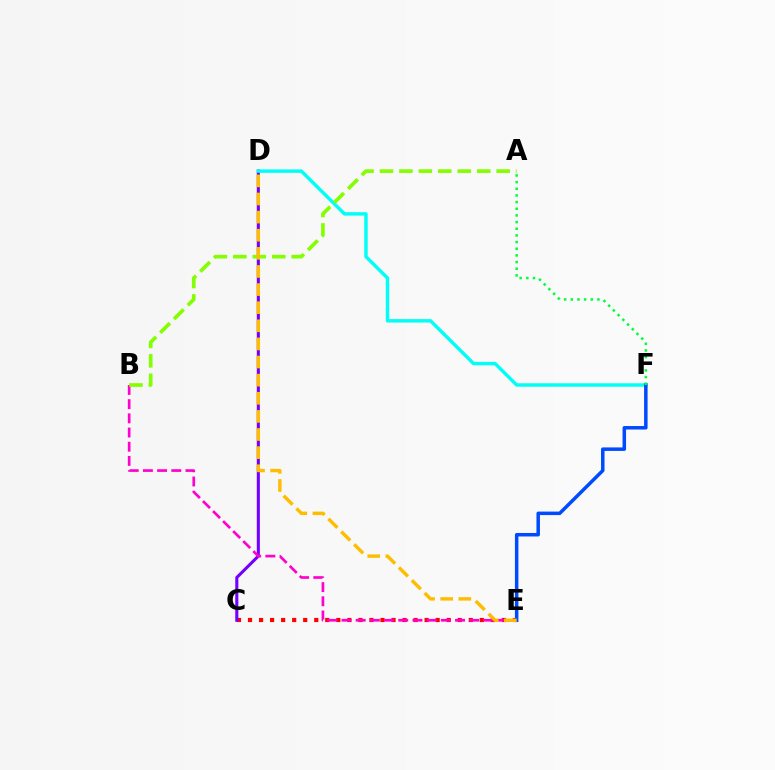{('C', 'E'): [{'color': '#ff0000', 'line_style': 'dotted', 'thickness': 3.0}], ('C', 'D'): [{'color': '#7200ff', 'line_style': 'solid', 'thickness': 2.21}], ('B', 'E'): [{'color': '#ff00cf', 'line_style': 'dashed', 'thickness': 1.93}], ('D', 'F'): [{'color': '#00fff6', 'line_style': 'solid', 'thickness': 2.48}], ('E', 'F'): [{'color': '#004bff', 'line_style': 'solid', 'thickness': 2.52}], ('A', 'B'): [{'color': '#84ff00', 'line_style': 'dashed', 'thickness': 2.64}], ('D', 'E'): [{'color': '#ffbd00', 'line_style': 'dashed', 'thickness': 2.46}], ('A', 'F'): [{'color': '#00ff39', 'line_style': 'dotted', 'thickness': 1.81}]}